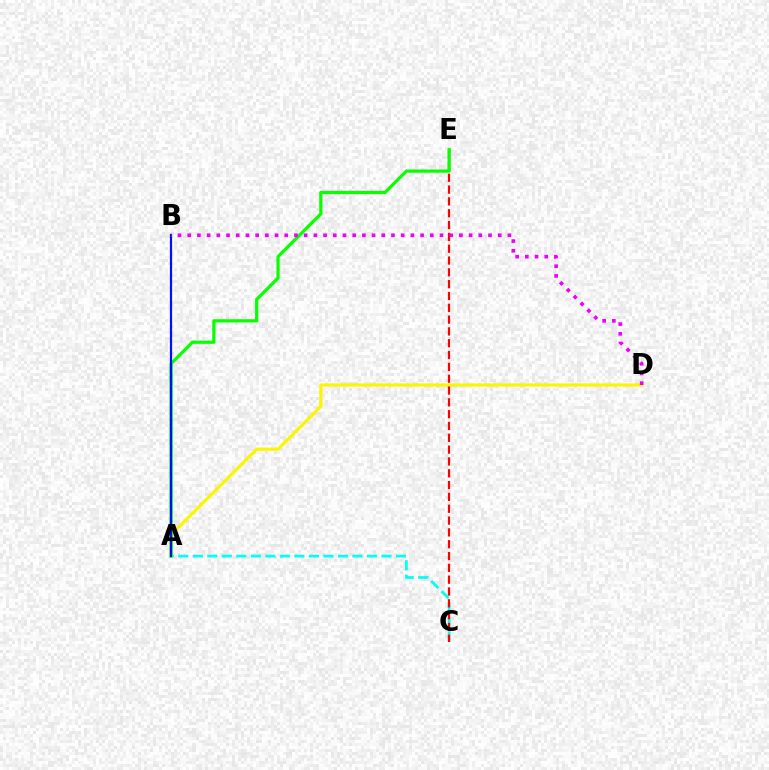{('A', 'C'): [{'color': '#00fff6', 'line_style': 'dashed', 'thickness': 1.97}], ('A', 'D'): [{'color': '#fcf500', 'line_style': 'solid', 'thickness': 2.27}], ('C', 'E'): [{'color': '#ff0000', 'line_style': 'dashed', 'thickness': 1.61}], ('A', 'E'): [{'color': '#08ff00', 'line_style': 'solid', 'thickness': 2.32}], ('A', 'B'): [{'color': '#0010ff', 'line_style': 'solid', 'thickness': 1.6}], ('B', 'D'): [{'color': '#ee00ff', 'line_style': 'dotted', 'thickness': 2.64}]}